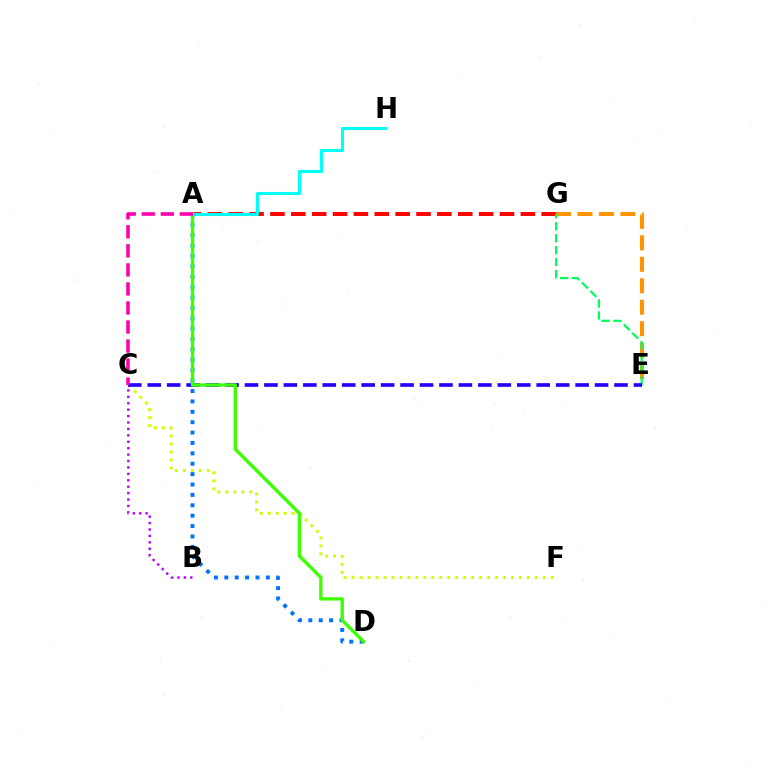{('A', 'G'): [{'color': '#ff0000', 'line_style': 'dashed', 'thickness': 2.83}], ('E', 'G'): [{'color': '#ff9400', 'line_style': 'dashed', 'thickness': 2.92}, {'color': '#00ff5c', 'line_style': 'dashed', 'thickness': 1.62}], ('C', 'F'): [{'color': '#d1ff00', 'line_style': 'dotted', 'thickness': 2.17}], ('A', 'H'): [{'color': '#00fff6', 'line_style': 'solid', 'thickness': 2.22}], ('C', 'E'): [{'color': '#2500ff', 'line_style': 'dashed', 'thickness': 2.64}], ('B', 'C'): [{'color': '#b900ff', 'line_style': 'dotted', 'thickness': 1.74}], ('A', 'D'): [{'color': '#0074ff', 'line_style': 'dotted', 'thickness': 2.82}, {'color': '#3dff00', 'line_style': 'solid', 'thickness': 2.4}], ('A', 'C'): [{'color': '#ff00ac', 'line_style': 'dashed', 'thickness': 2.59}]}